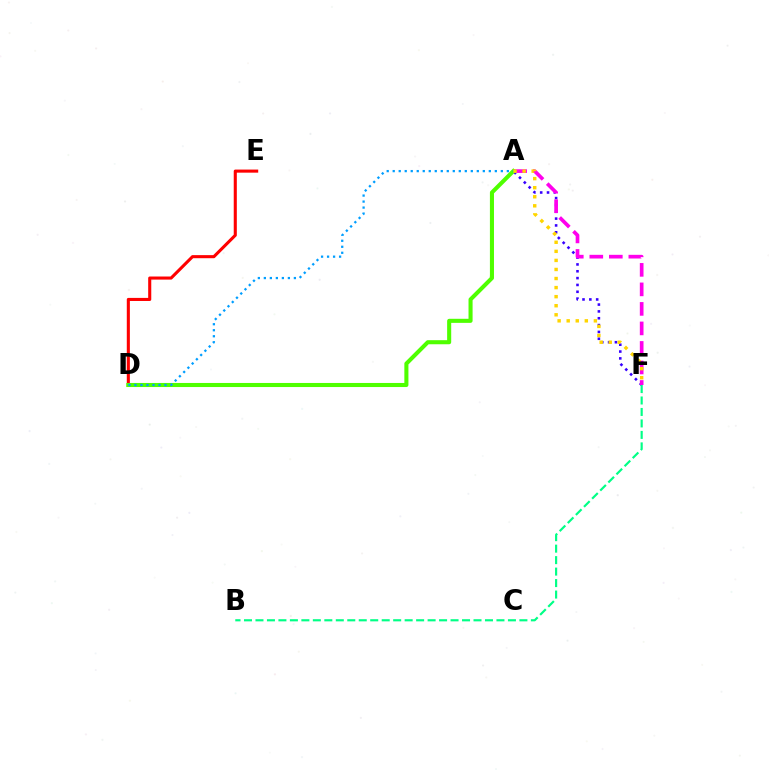{('A', 'F'): [{'color': '#3700ff', 'line_style': 'dotted', 'thickness': 1.86}, {'color': '#ff00ed', 'line_style': 'dashed', 'thickness': 2.65}, {'color': '#ffd500', 'line_style': 'dotted', 'thickness': 2.46}], ('D', 'E'): [{'color': '#ff0000', 'line_style': 'solid', 'thickness': 2.22}], ('B', 'F'): [{'color': '#00ff86', 'line_style': 'dashed', 'thickness': 1.56}], ('A', 'D'): [{'color': '#4fff00', 'line_style': 'solid', 'thickness': 2.93}, {'color': '#009eff', 'line_style': 'dotted', 'thickness': 1.63}]}